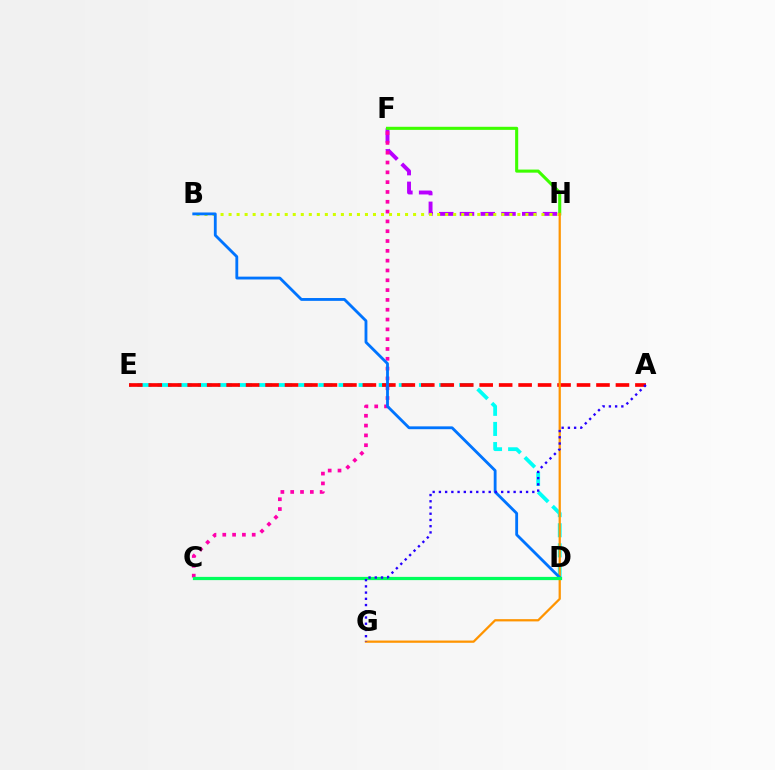{('D', 'E'): [{'color': '#00fff6', 'line_style': 'dashed', 'thickness': 2.73}], ('F', 'H'): [{'color': '#b900ff', 'line_style': 'dashed', 'thickness': 2.82}, {'color': '#3dff00', 'line_style': 'solid', 'thickness': 2.22}], ('C', 'F'): [{'color': '#ff00ac', 'line_style': 'dotted', 'thickness': 2.67}], ('A', 'E'): [{'color': '#ff0000', 'line_style': 'dashed', 'thickness': 2.64}], ('B', 'H'): [{'color': '#d1ff00', 'line_style': 'dotted', 'thickness': 2.18}], ('G', 'H'): [{'color': '#ff9400', 'line_style': 'solid', 'thickness': 1.62}], ('B', 'D'): [{'color': '#0074ff', 'line_style': 'solid', 'thickness': 2.04}], ('C', 'D'): [{'color': '#00ff5c', 'line_style': 'solid', 'thickness': 2.33}], ('A', 'G'): [{'color': '#2500ff', 'line_style': 'dotted', 'thickness': 1.69}]}